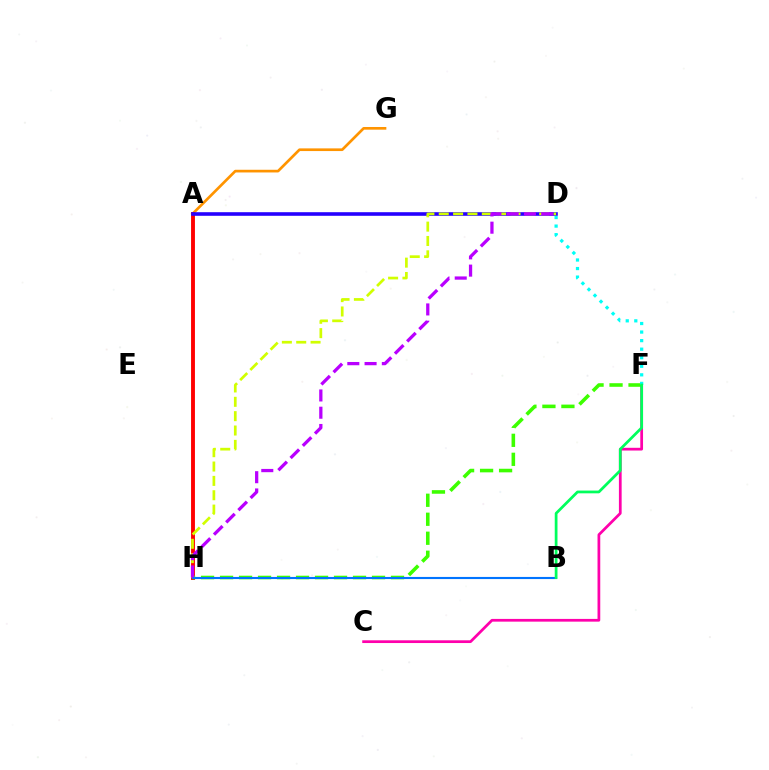{('C', 'F'): [{'color': '#ff00ac', 'line_style': 'solid', 'thickness': 1.97}], ('A', 'G'): [{'color': '#ff9400', 'line_style': 'solid', 'thickness': 1.93}], ('A', 'H'): [{'color': '#ff0000', 'line_style': 'solid', 'thickness': 2.8}], ('F', 'H'): [{'color': '#3dff00', 'line_style': 'dashed', 'thickness': 2.58}], ('A', 'D'): [{'color': '#2500ff', 'line_style': 'solid', 'thickness': 2.59}], ('D', 'H'): [{'color': '#d1ff00', 'line_style': 'dashed', 'thickness': 1.95}, {'color': '#b900ff', 'line_style': 'dashed', 'thickness': 2.35}], ('D', 'F'): [{'color': '#00fff6', 'line_style': 'dotted', 'thickness': 2.32}], ('B', 'H'): [{'color': '#0074ff', 'line_style': 'solid', 'thickness': 1.53}], ('B', 'F'): [{'color': '#00ff5c', 'line_style': 'solid', 'thickness': 1.98}]}